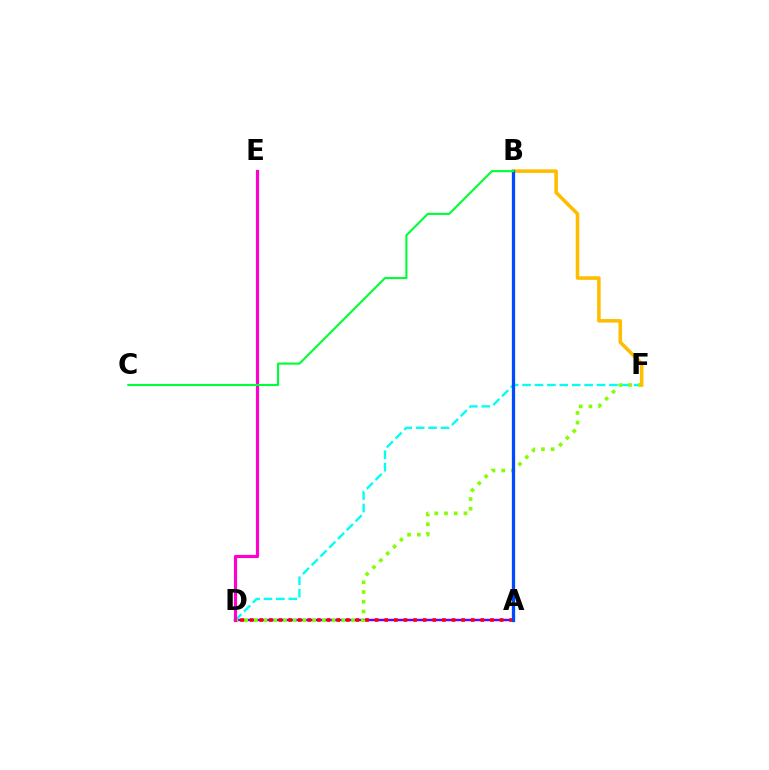{('D', 'F'): [{'color': '#00fff6', 'line_style': 'dashed', 'thickness': 1.69}, {'color': '#84ff00', 'line_style': 'dotted', 'thickness': 2.64}], ('A', 'D'): [{'color': '#7200ff', 'line_style': 'solid', 'thickness': 1.76}, {'color': '#ff0000', 'line_style': 'dotted', 'thickness': 2.61}], ('D', 'E'): [{'color': '#ff00cf', 'line_style': 'solid', 'thickness': 2.28}], ('B', 'F'): [{'color': '#ffbd00', 'line_style': 'solid', 'thickness': 2.57}], ('A', 'B'): [{'color': '#004bff', 'line_style': 'solid', 'thickness': 2.36}], ('B', 'C'): [{'color': '#00ff39', 'line_style': 'solid', 'thickness': 1.52}]}